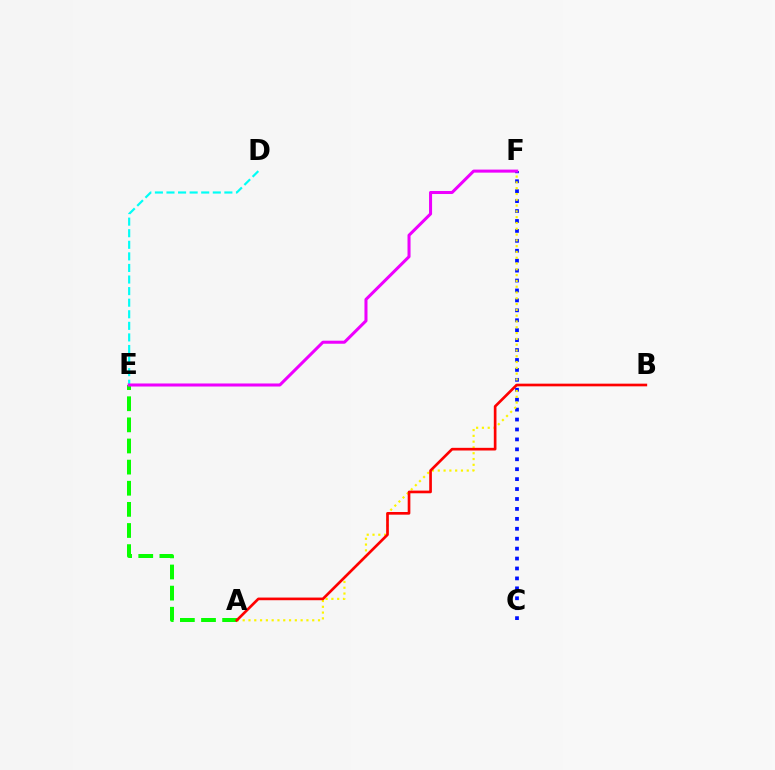{('C', 'F'): [{'color': '#0010ff', 'line_style': 'dotted', 'thickness': 2.7}], ('A', 'F'): [{'color': '#fcf500', 'line_style': 'dotted', 'thickness': 1.57}], ('A', 'E'): [{'color': '#08ff00', 'line_style': 'dashed', 'thickness': 2.87}], ('D', 'E'): [{'color': '#00fff6', 'line_style': 'dashed', 'thickness': 1.57}], ('A', 'B'): [{'color': '#ff0000', 'line_style': 'solid', 'thickness': 1.92}], ('E', 'F'): [{'color': '#ee00ff', 'line_style': 'solid', 'thickness': 2.19}]}